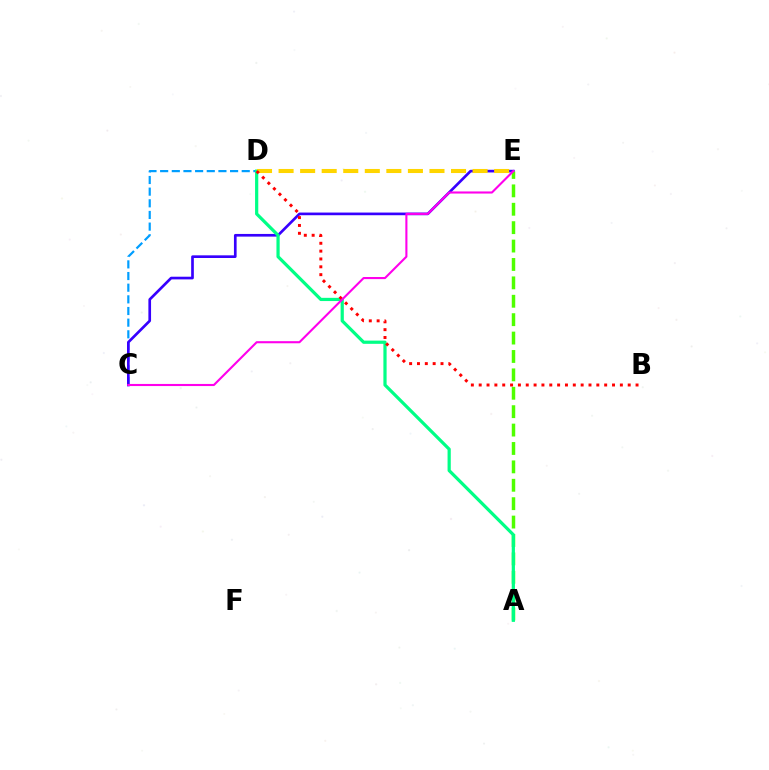{('C', 'D'): [{'color': '#009eff', 'line_style': 'dashed', 'thickness': 1.58}], ('C', 'E'): [{'color': '#3700ff', 'line_style': 'solid', 'thickness': 1.92}, {'color': '#ff00ed', 'line_style': 'solid', 'thickness': 1.52}], ('A', 'E'): [{'color': '#4fff00', 'line_style': 'dashed', 'thickness': 2.5}], ('A', 'D'): [{'color': '#00ff86', 'line_style': 'solid', 'thickness': 2.31}], ('D', 'E'): [{'color': '#ffd500', 'line_style': 'dashed', 'thickness': 2.93}], ('B', 'D'): [{'color': '#ff0000', 'line_style': 'dotted', 'thickness': 2.13}]}